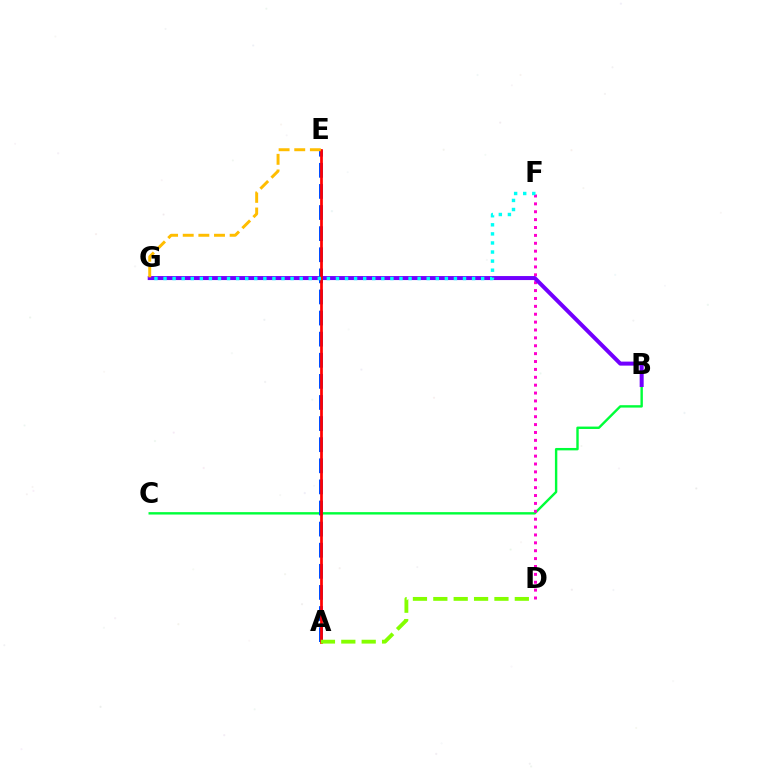{('B', 'C'): [{'color': '#00ff39', 'line_style': 'solid', 'thickness': 1.73}], ('D', 'F'): [{'color': '#ff00cf', 'line_style': 'dotted', 'thickness': 2.14}], ('B', 'G'): [{'color': '#7200ff', 'line_style': 'solid', 'thickness': 2.89}], ('A', 'E'): [{'color': '#004bff', 'line_style': 'dashed', 'thickness': 2.87}, {'color': '#ff0000', 'line_style': 'solid', 'thickness': 1.97}], ('F', 'G'): [{'color': '#00fff6', 'line_style': 'dotted', 'thickness': 2.47}], ('E', 'G'): [{'color': '#ffbd00', 'line_style': 'dashed', 'thickness': 2.12}], ('A', 'D'): [{'color': '#84ff00', 'line_style': 'dashed', 'thickness': 2.77}]}